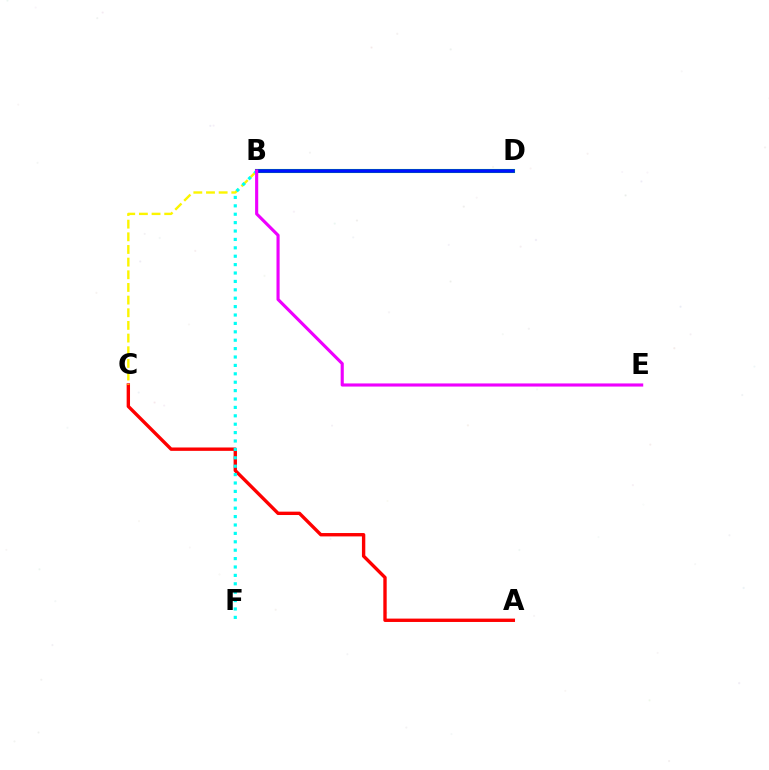{('A', 'C'): [{'color': '#ff0000', 'line_style': 'solid', 'thickness': 2.43}], ('B', 'D'): [{'color': '#08ff00', 'line_style': 'solid', 'thickness': 2.95}, {'color': '#0010ff', 'line_style': 'solid', 'thickness': 2.61}], ('B', 'C'): [{'color': '#fcf500', 'line_style': 'dashed', 'thickness': 1.72}], ('B', 'F'): [{'color': '#00fff6', 'line_style': 'dotted', 'thickness': 2.28}], ('B', 'E'): [{'color': '#ee00ff', 'line_style': 'solid', 'thickness': 2.25}]}